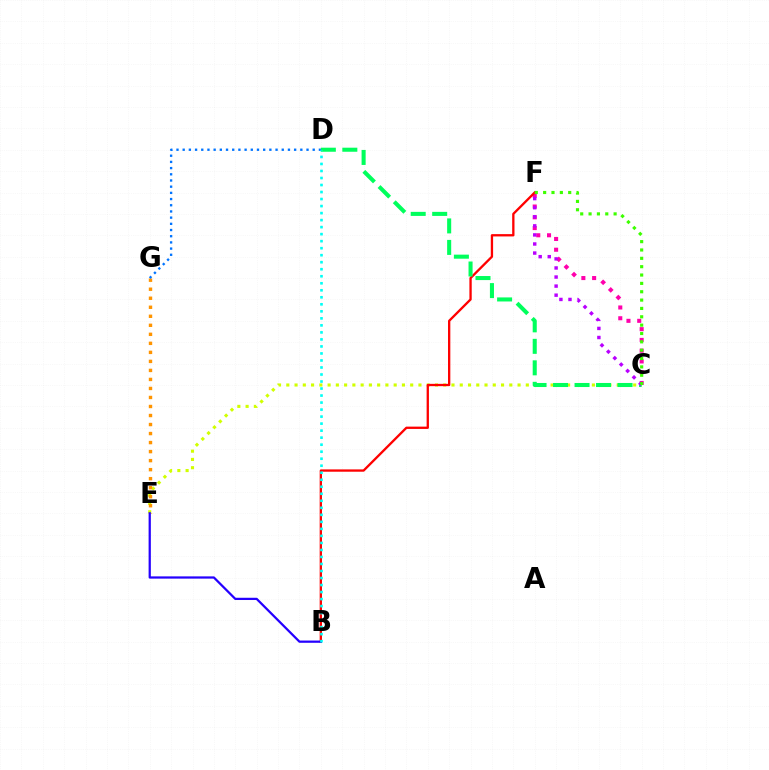{('C', 'E'): [{'color': '#d1ff00', 'line_style': 'dotted', 'thickness': 2.24}], ('C', 'F'): [{'color': '#ff00ac', 'line_style': 'dotted', 'thickness': 2.92}, {'color': '#b900ff', 'line_style': 'dotted', 'thickness': 2.46}, {'color': '#3dff00', 'line_style': 'dotted', 'thickness': 2.27}], ('B', 'F'): [{'color': '#ff0000', 'line_style': 'solid', 'thickness': 1.67}], ('E', 'G'): [{'color': '#ff9400', 'line_style': 'dotted', 'thickness': 2.45}], ('C', 'D'): [{'color': '#00ff5c', 'line_style': 'dashed', 'thickness': 2.92}], ('B', 'E'): [{'color': '#2500ff', 'line_style': 'solid', 'thickness': 1.61}], ('D', 'G'): [{'color': '#0074ff', 'line_style': 'dotted', 'thickness': 1.68}], ('B', 'D'): [{'color': '#00fff6', 'line_style': 'dotted', 'thickness': 1.91}]}